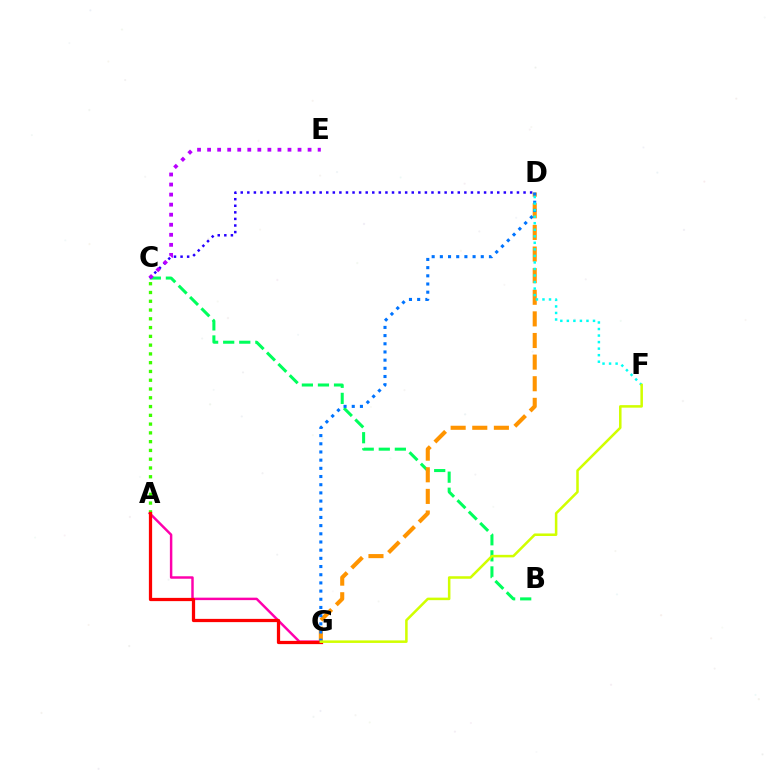{('B', 'C'): [{'color': '#00ff5c', 'line_style': 'dashed', 'thickness': 2.18}], ('C', 'D'): [{'color': '#2500ff', 'line_style': 'dotted', 'thickness': 1.79}], ('A', 'G'): [{'color': '#ff00ac', 'line_style': 'solid', 'thickness': 1.77}, {'color': '#ff0000', 'line_style': 'solid', 'thickness': 2.33}], ('D', 'G'): [{'color': '#ff9400', 'line_style': 'dashed', 'thickness': 2.94}, {'color': '#0074ff', 'line_style': 'dotted', 'thickness': 2.22}], ('C', 'E'): [{'color': '#b900ff', 'line_style': 'dotted', 'thickness': 2.73}], ('D', 'F'): [{'color': '#00fff6', 'line_style': 'dotted', 'thickness': 1.78}], ('A', 'C'): [{'color': '#3dff00', 'line_style': 'dotted', 'thickness': 2.38}], ('F', 'G'): [{'color': '#d1ff00', 'line_style': 'solid', 'thickness': 1.82}]}